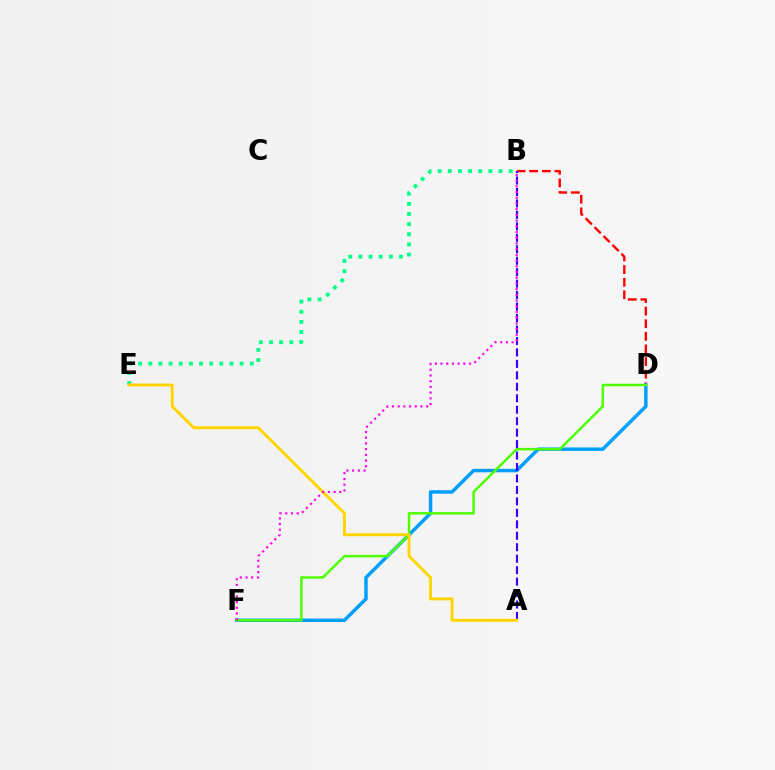{('B', 'D'): [{'color': '#ff0000', 'line_style': 'dashed', 'thickness': 1.71}], ('D', 'F'): [{'color': '#009eff', 'line_style': 'solid', 'thickness': 2.49}, {'color': '#4fff00', 'line_style': 'solid', 'thickness': 1.8}], ('A', 'B'): [{'color': '#3700ff', 'line_style': 'dashed', 'thickness': 1.56}], ('B', 'E'): [{'color': '#00ff86', 'line_style': 'dotted', 'thickness': 2.76}], ('A', 'E'): [{'color': '#ffd500', 'line_style': 'solid', 'thickness': 2.11}], ('B', 'F'): [{'color': '#ff00ed', 'line_style': 'dotted', 'thickness': 1.55}]}